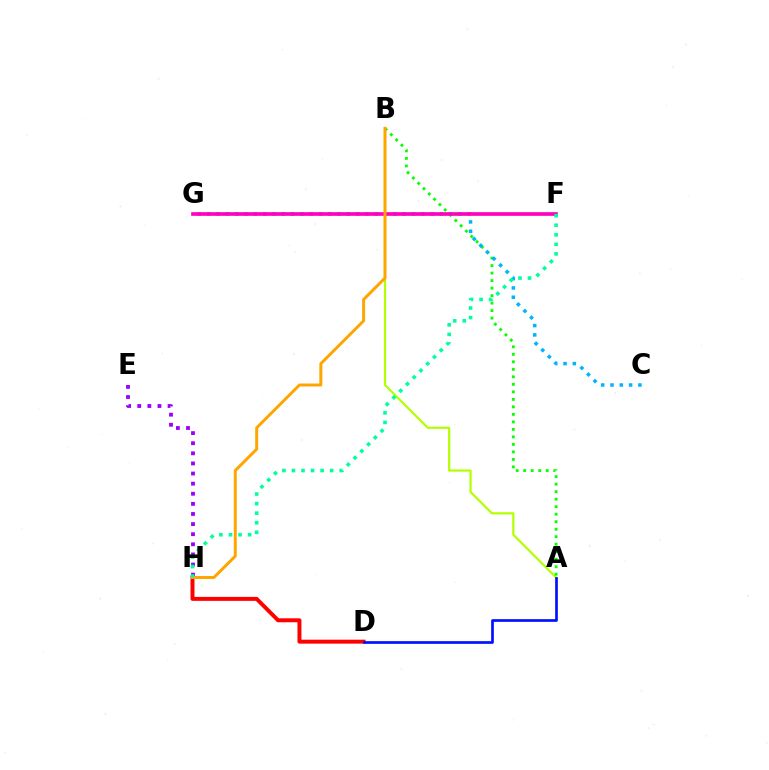{('D', 'H'): [{'color': '#ff0000', 'line_style': 'solid', 'thickness': 2.85}], ('E', 'H'): [{'color': '#9b00ff', 'line_style': 'dotted', 'thickness': 2.75}], ('A', 'B'): [{'color': '#b3ff00', 'line_style': 'solid', 'thickness': 1.58}, {'color': '#08ff00', 'line_style': 'dotted', 'thickness': 2.04}], ('C', 'G'): [{'color': '#00b5ff', 'line_style': 'dotted', 'thickness': 2.53}], ('F', 'G'): [{'color': '#ff00bd', 'line_style': 'solid', 'thickness': 2.63}], ('B', 'H'): [{'color': '#ffa500', 'line_style': 'solid', 'thickness': 2.14}], ('A', 'D'): [{'color': '#0010ff', 'line_style': 'solid', 'thickness': 1.93}], ('F', 'H'): [{'color': '#00ff9d', 'line_style': 'dotted', 'thickness': 2.6}]}